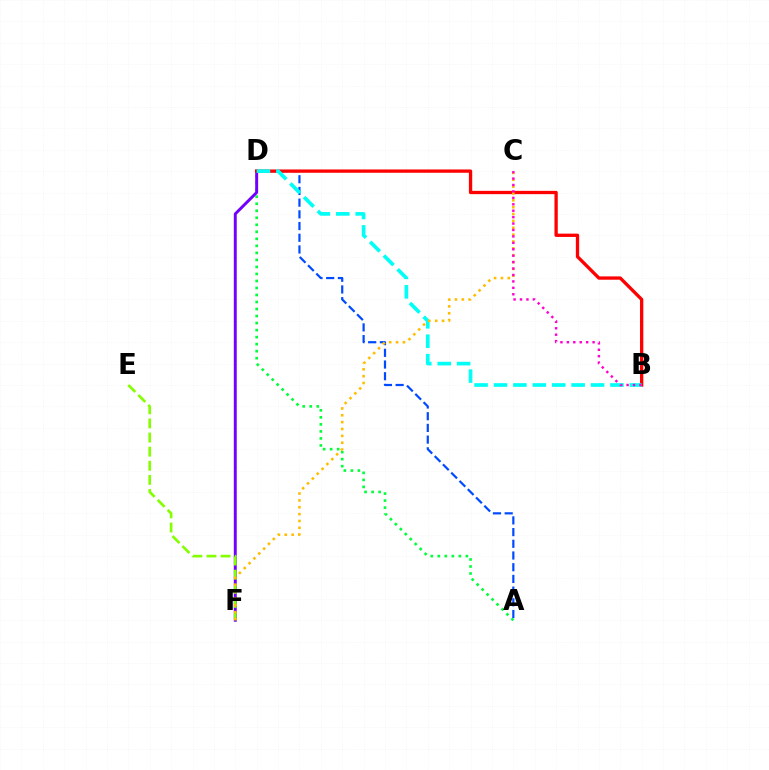{('A', 'D'): [{'color': '#00ff39', 'line_style': 'dotted', 'thickness': 1.91}, {'color': '#004bff', 'line_style': 'dashed', 'thickness': 1.59}], ('D', 'F'): [{'color': '#7200ff', 'line_style': 'solid', 'thickness': 2.12}], ('B', 'D'): [{'color': '#ff0000', 'line_style': 'solid', 'thickness': 2.38}, {'color': '#00fff6', 'line_style': 'dashed', 'thickness': 2.64}], ('E', 'F'): [{'color': '#84ff00', 'line_style': 'dashed', 'thickness': 1.92}], ('C', 'F'): [{'color': '#ffbd00', 'line_style': 'dotted', 'thickness': 1.86}], ('B', 'C'): [{'color': '#ff00cf', 'line_style': 'dotted', 'thickness': 1.75}]}